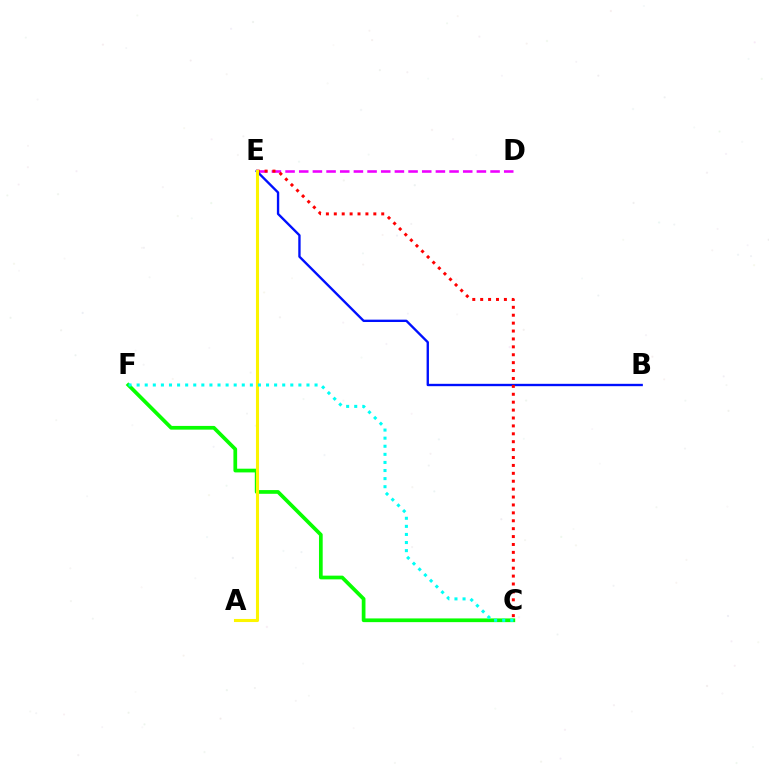{('D', 'E'): [{'color': '#ee00ff', 'line_style': 'dashed', 'thickness': 1.86}], ('C', 'F'): [{'color': '#08ff00', 'line_style': 'solid', 'thickness': 2.68}, {'color': '#00fff6', 'line_style': 'dotted', 'thickness': 2.2}], ('B', 'E'): [{'color': '#0010ff', 'line_style': 'solid', 'thickness': 1.7}], ('C', 'E'): [{'color': '#ff0000', 'line_style': 'dotted', 'thickness': 2.15}], ('A', 'E'): [{'color': '#fcf500', 'line_style': 'solid', 'thickness': 2.22}]}